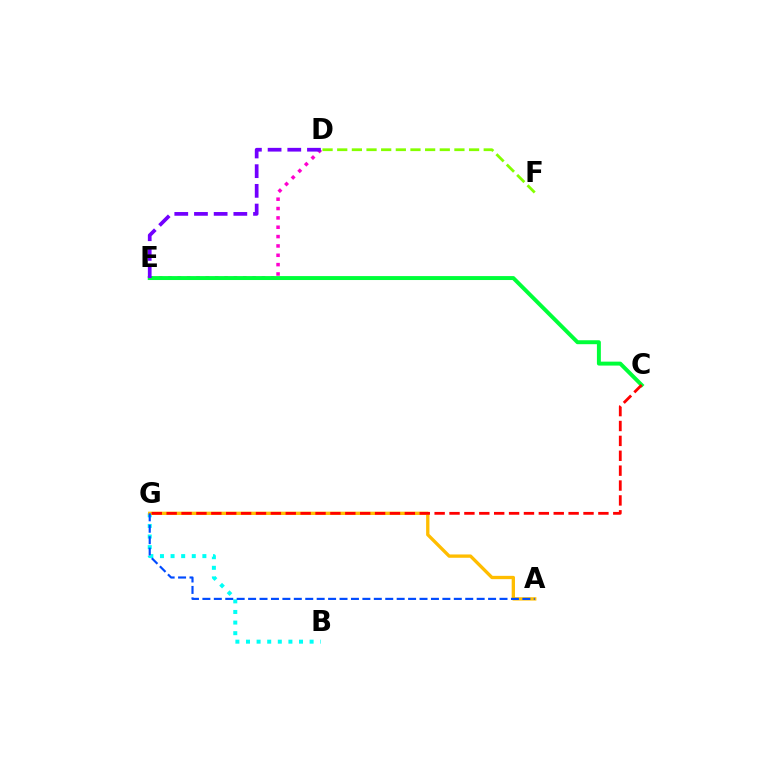{('D', 'E'): [{'color': '#ff00cf', 'line_style': 'dotted', 'thickness': 2.54}, {'color': '#7200ff', 'line_style': 'dashed', 'thickness': 2.67}], ('B', 'G'): [{'color': '#00fff6', 'line_style': 'dotted', 'thickness': 2.88}], ('A', 'G'): [{'color': '#ffbd00', 'line_style': 'solid', 'thickness': 2.39}, {'color': '#004bff', 'line_style': 'dashed', 'thickness': 1.55}], ('C', 'E'): [{'color': '#00ff39', 'line_style': 'solid', 'thickness': 2.84}], ('D', 'F'): [{'color': '#84ff00', 'line_style': 'dashed', 'thickness': 1.99}], ('C', 'G'): [{'color': '#ff0000', 'line_style': 'dashed', 'thickness': 2.02}]}